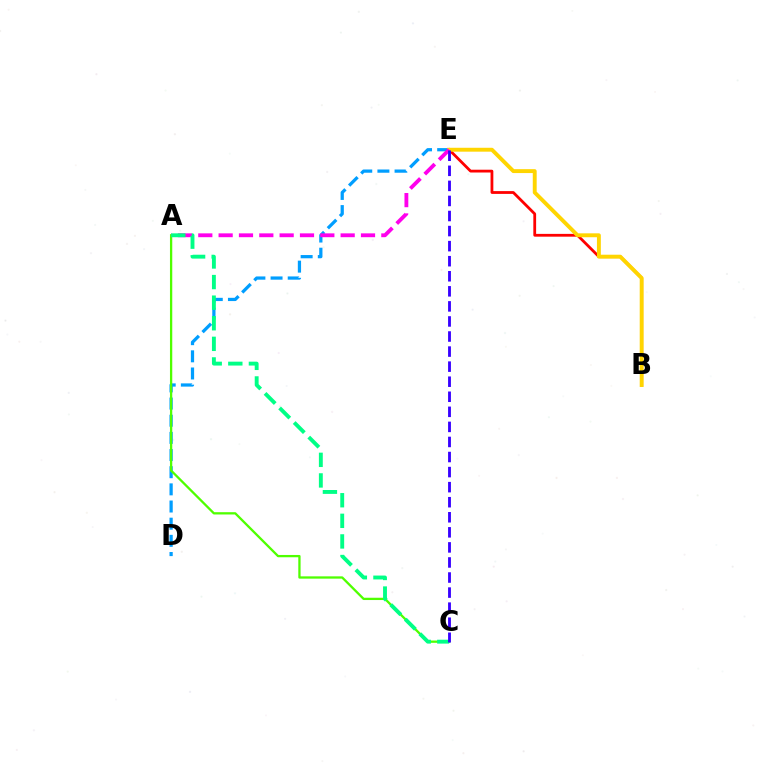{('D', 'E'): [{'color': '#009eff', 'line_style': 'dashed', 'thickness': 2.33}], ('B', 'E'): [{'color': '#ff0000', 'line_style': 'solid', 'thickness': 2.01}, {'color': '#ffd500', 'line_style': 'solid', 'thickness': 2.81}], ('A', 'C'): [{'color': '#4fff00', 'line_style': 'solid', 'thickness': 1.65}, {'color': '#00ff86', 'line_style': 'dashed', 'thickness': 2.8}], ('A', 'E'): [{'color': '#ff00ed', 'line_style': 'dashed', 'thickness': 2.76}], ('C', 'E'): [{'color': '#3700ff', 'line_style': 'dashed', 'thickness': 2.05}]}